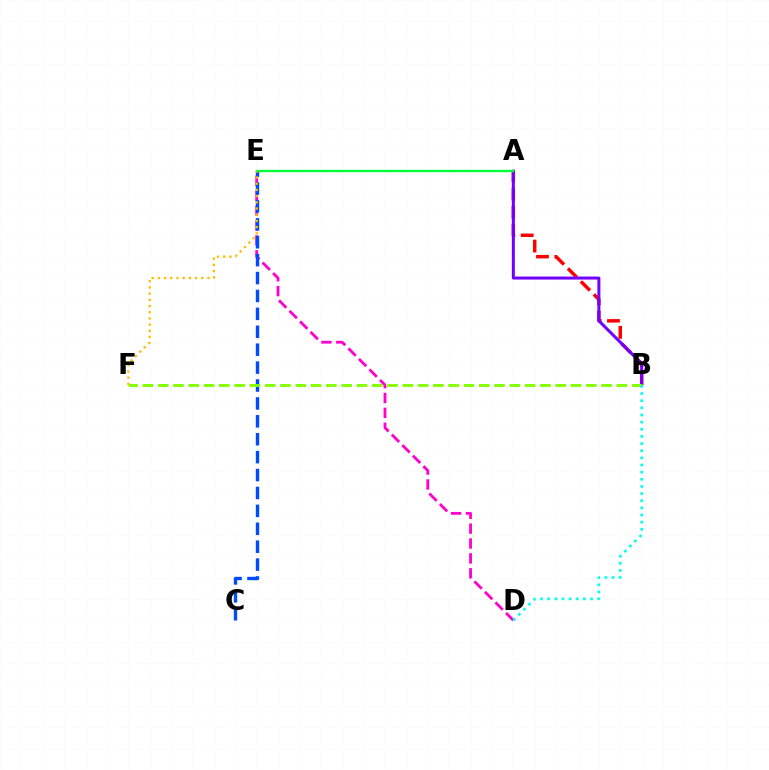{('D', 'E'): [{'color': '#ff00cf', 'line_style': 'dashed', 'thickness': 2.02}], ('A', 'B'): [{'color': '#ff0000', 'line_style': 'dashed', 'thickness': 2.49}, {'color': '#7200ff', 'line_style': 'solid', 'thickness': 2.17}], ('C', 'E'): [{'color': '#004bff', 'line_style': 'dashed', 'thickness': 2.43}], ('A', 'E'): [{'color': '#00ff39', 'line_style': 'solid', 'thickness': 1.7}], ('B', 'F'): [{'color': '#84ff00', 'line_style': 'dashed', 'thickness': 2.08}], ('E', 'F'): [{'color': '#ffbd00', 'line_style': 'dotted', 'thickness': 1.68}], ('B', 'D'): [{'color': '#00fff6', 'line_style': 'dotted', 'thickness': 1.94}]}